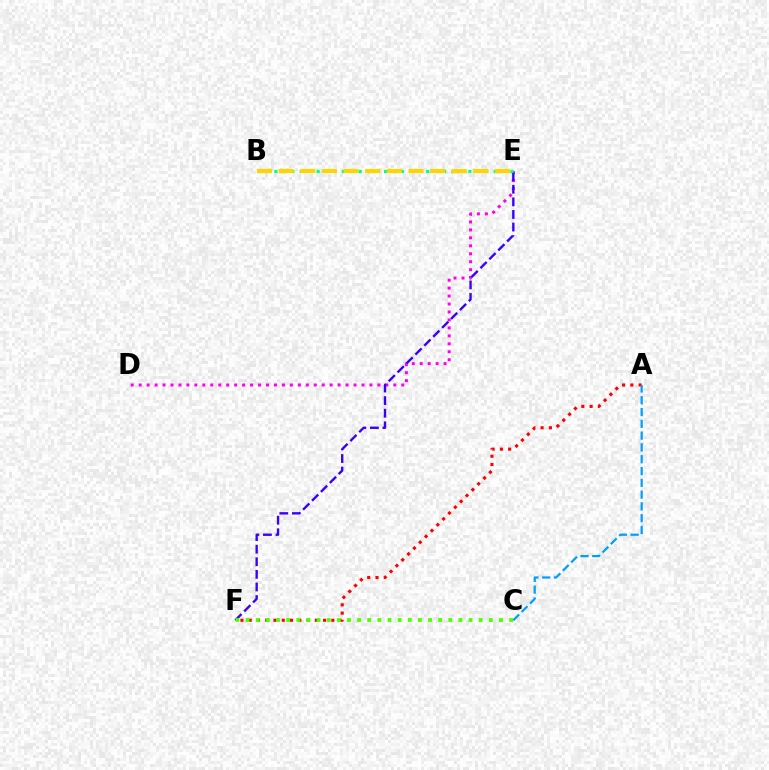{('D', 'E'): [{'color': '#ff00ed', 'line_style': 'dotted', 'thickness': 2.16}], ('E', 'F'): [{'color': '#3700ff', 'line_style': 'dashed', 'thickness': 1.71}], ('A', 'F'): [{'color': '#ff0000', 'line_style': 'dotted', 'thickness': 2.25}], ('A', 'C'): [{'color': '#009eff', 'line_style': 'dashed', 'thickness': 1.6}], ('B', 'E'): [{'color': '#00ff86', 'line_style': 'dotted', 'thickness': 2.29}, {'color': '#ffd500', 'line_style': 'dashed', 'thickness': 2.94}], ('C', 'F'): [{'color': '#4fff00', 'line_style': 'dotted', 'thickness': 2.75}]}